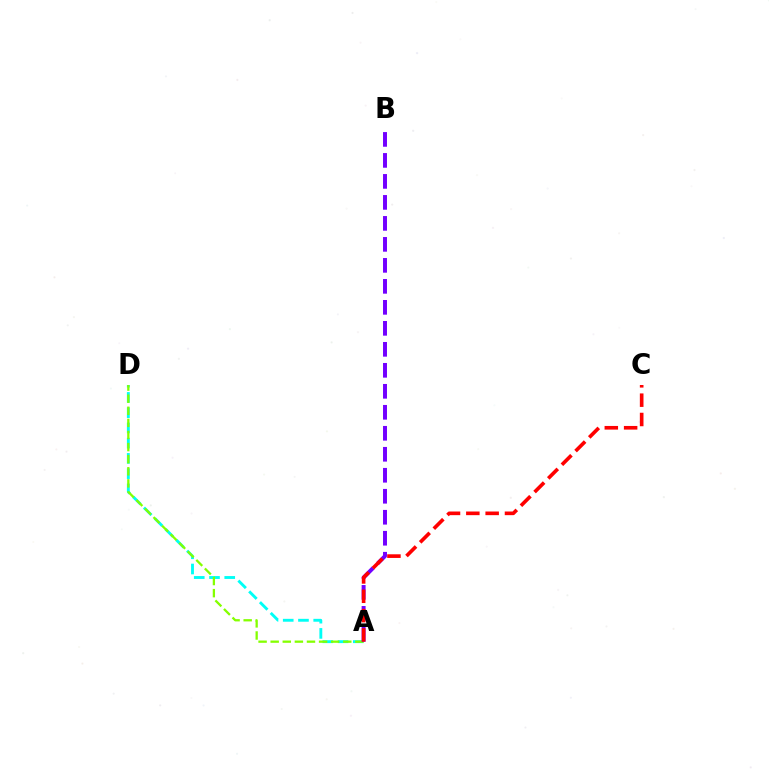{('A', 'D'): [{'color': '#00fff6', 'line_style': 'dashed', 'thickness': 2.07}, {'color': '#84ff00', 'line_style': 'dashed', 'thickness': 1.64}], ('A', 'B'): [{'color': '#7200ff', 'line_style': 'dashed', 'thickness': 2.85}], ('A', 'C'): [{'color': '#ff0000', 'line_style': 'dashed', 'thickness': 2.62}]}